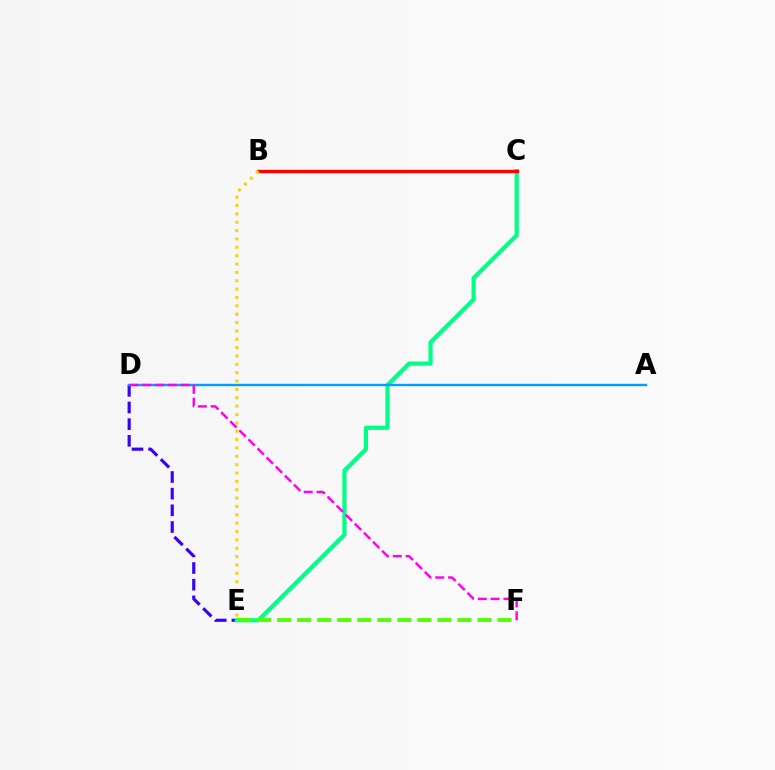{('D', 'E'): [{'color': '#3700ff', 'line_style': 'dashed', 'thickness': 2.26}], ('C', 'E'): [{'color': '#00ff86', 'line_style': 'solid', 'thickness': 3.0}], ('B', 'C'): [{'color': '#ff0000', 'line_style': 'solid', 'thickness': 2.41}], ('A', 'D'): [{'color': '#009eff', 'line_style': 'solid', 'thickness': 1.73}], ('D', 'F'): [{'color': '#ff00ed', 'line_style': 'dashed', 'thickness': 1.74}], ('B', 'E'): [{'color': '#ffd500', 'line_style': 'dotted', 'thickness': 2.27}], ('E', 'F'): [{'color': '#4fff00', 'line_style': 'dashed', 'thickness': 2.72}]}